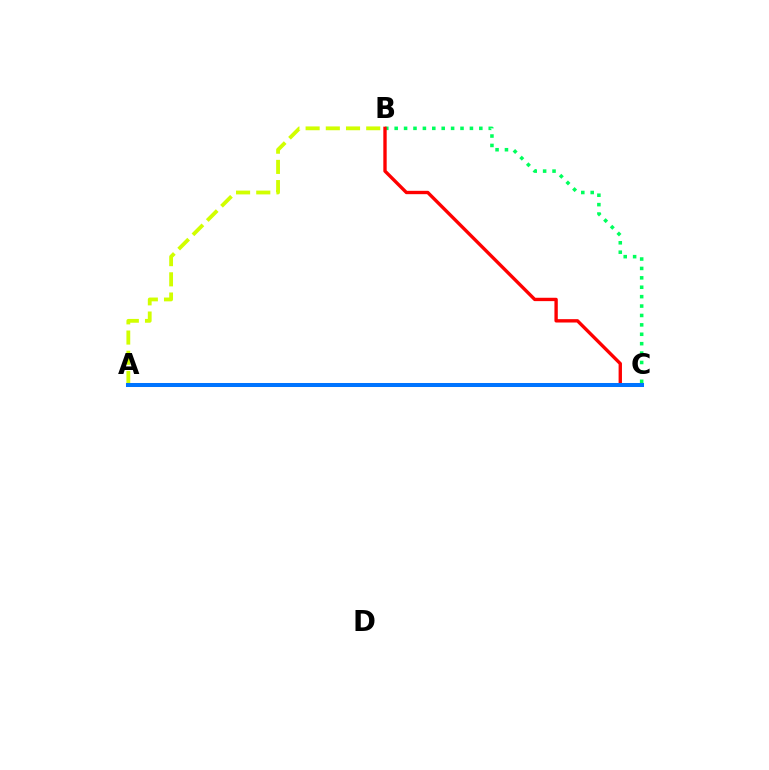{('B', 'C'): [{'color': '#00ff5c', 'line_style': 'dotted', 'thickness': 2.56}, {'color': '#ff0000', 'line_style': 'solid', 'thickness': 2.42}], ('A', 'B'): [{'color': '#d1ff00', 'line_style': 'dashed', 'thickness': 2.74}], ('A', 'C'): [{'color': '#b900ff', 'line_style': 'dashed', 'thickness': 2.06}, {'color': '#0074ff', 'line_style': 'solid', 'thickness': 2.89}]}